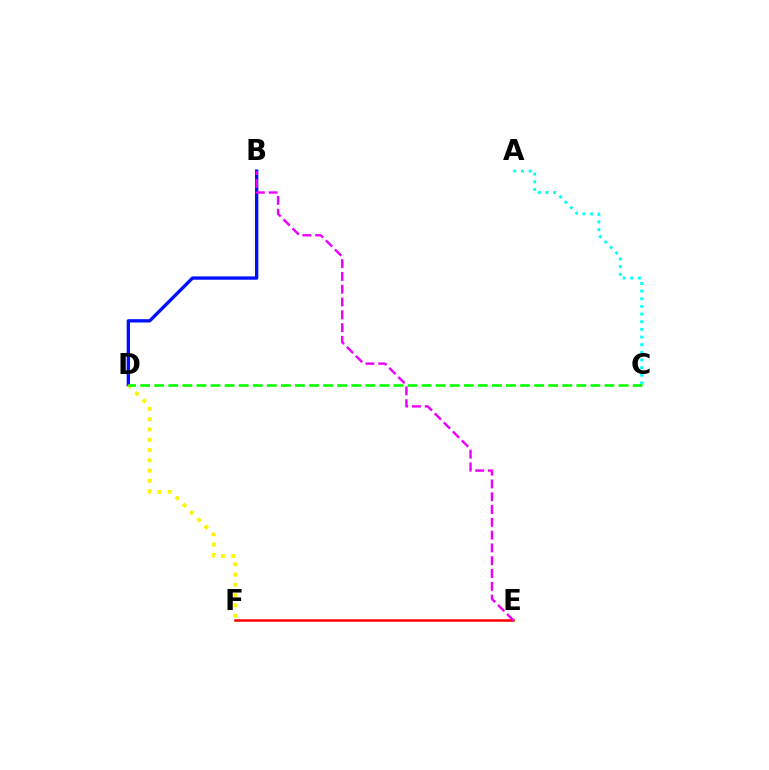{('A', 'C'): [{'color': '#00fff6', 'line_style': 'dotted', 'thickness': 2.08}], ('E', 'F'): [{'color': '#ff0000', 'line_style': 'solid', 'thickness': 1.81}], ('B', 'D'): [{'color': '#0010ff', 'line_style': 'solid', 'thickness': 2.39}], ('D', 'F'): [{'color': '#fcf500', 'line_style': 'dotted', 'thickness': 2.79}], ('C', 'D'): [{'color': '#08ff00', 'line_style': 'dashed', 'thickness': 1.91}], ('B', 'E'): [{'color': '#ee00ff', 'line_style': 'dashed', 'thickness': 1.74}]}